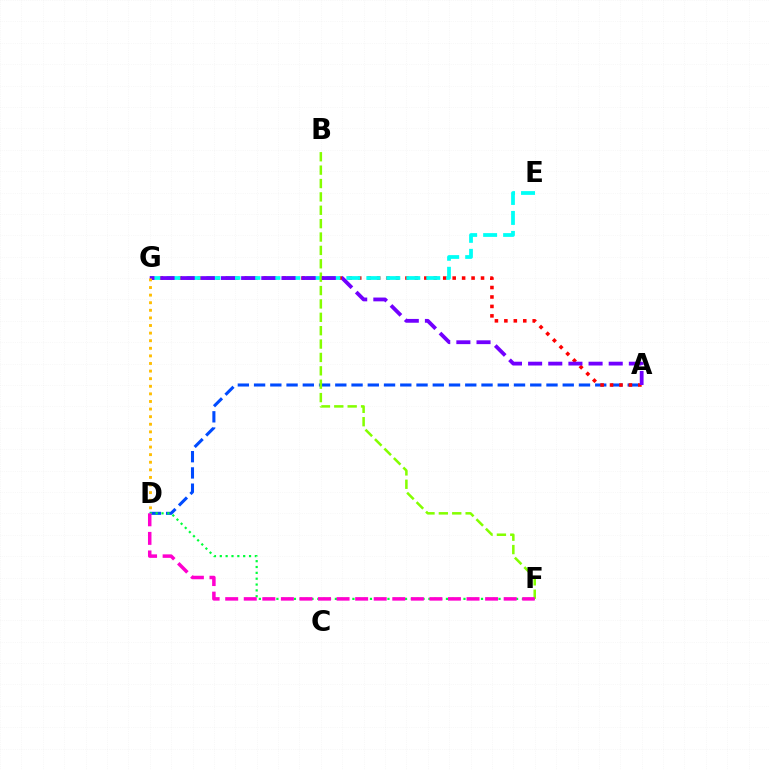{('A', 'D'): [{'color': '#004bff', 'line_style': 'dashed', 'thickness': 2.21}], ('A', 'G'): [{'color': '#ff0000', 'line_style': 'dotted', 'thickness': 2.57}, {'color': '#7200ff', 'line_style': 'dashed', 'thickness': 2.74}], ('E', 'G'): [{'color': '#00fff6', 'line_style': 'dashed', 'thickness': 2.71}], ('B', 'F'): [{'color': '#84ff00', 'line_style': 'dashed', 'thickness': 1.82}], ('D', 'F'): [{'color': '#00ff39', 'line_style': 'dotted', 'thickness': 1.59}, {'color': '#ff00cf', 'line_style': 'dashed', 'thickness': 2.52}], ('D', 'G'): [{'color': '#ffbd00', 'line_style': 'dotted', 'thickness': 2.06}]}